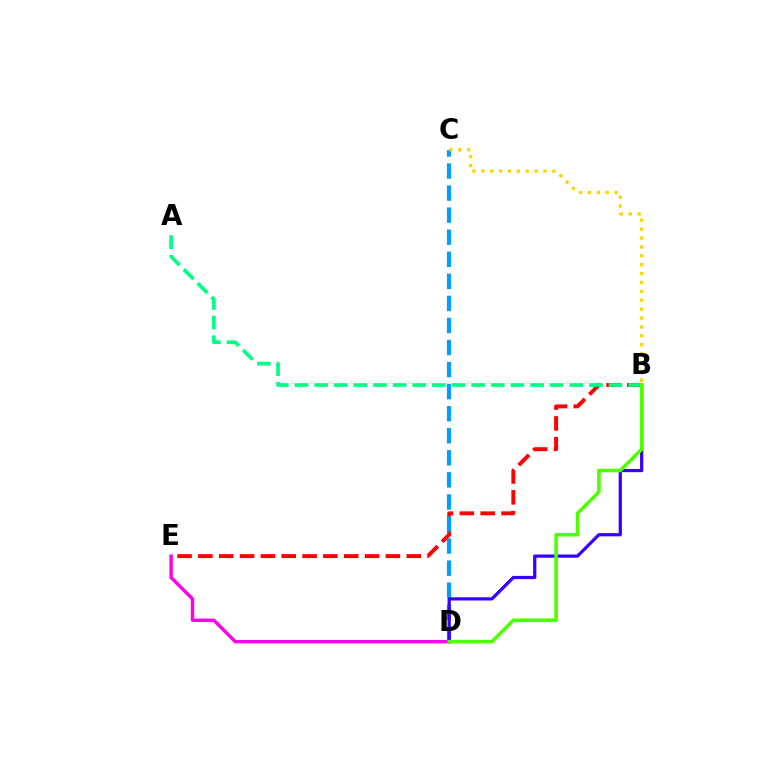{('B', 'E'): [{'color': '#ff0000', 'line_style': 'dashed', 'thickness': 2.83}], ('D', 'E'): [{'color': '#ff00ed', 'line_style': 'solid', 'thickness': 2.44}], ('C', 'D'): [{'color': '#009eff', 'line_style': 'dashed', 'thickness': 3.0}], ('B', 'D'): [{'color': '#3700ff', 'line_style': 'solid', 'thickness': 2.32}, {'color': '#4fff00', 'line_style': 'solid', 'thickness': 2.57}], ('A', 'B'): [{'color': '#00ff86', 'line_style': 'dashed', 'thickness': 2.67}], ('B', 'C'): [{'color': '#ffd500', 'line_style': 'dotted', 'thickness': 2.41}]}